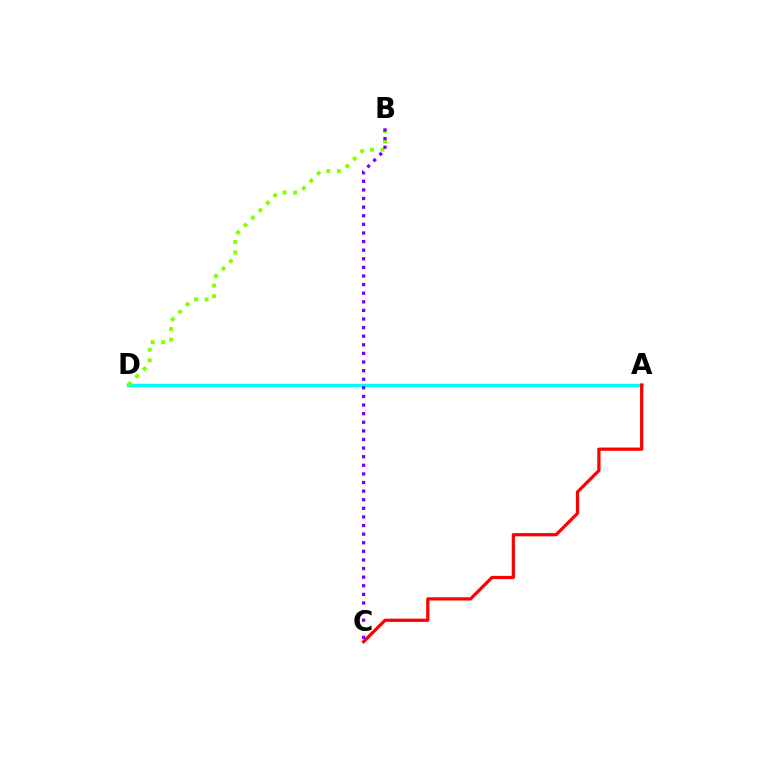{('A', 'D'): [{'color': '#00fff6', 'line_style': 'solid', 'thickness': 2.49}], ('A', 'C'): [{'color': '#ff0000', 'line_style': 'solid', 'thickness': 2.32}], ('B', 'D'): [{'color': '#84ff00', 'line_style': 'dotted', 'thickness': 2.86}], ('B', 'C'): [{'color': '#7200ff', 'line_style': 'dotted', 'thickness': 2.34}]}